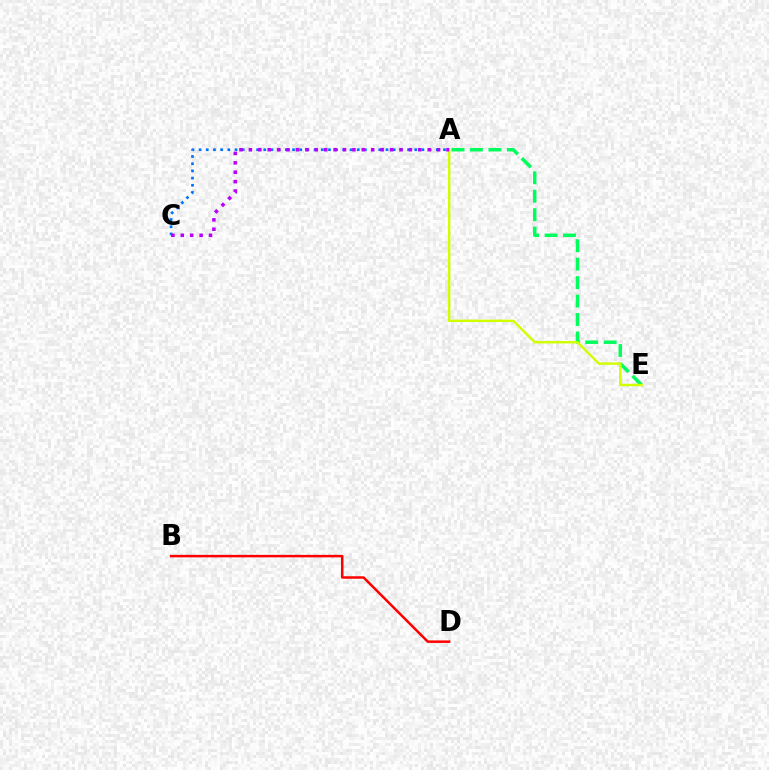{('A', 'E'): [{'color': '#00ff5c', 'line_style': 'dashed', 'thickness': 2.51}, {'color': '#d1ff00', 'line_style': 'solid', 'thickness': 1.74}], ('B', 'D'): [{'color': '#ff0000', 'line_style': 'solid', 'thickness': 1.8}], ('A', 'C'): [{'color': '#0074ff', 'line_style': 'dotted', 'thickness': 1.95}, {'color': '#b900ff', 'line_style': 'dotted', 'thickness': 2.56}]}